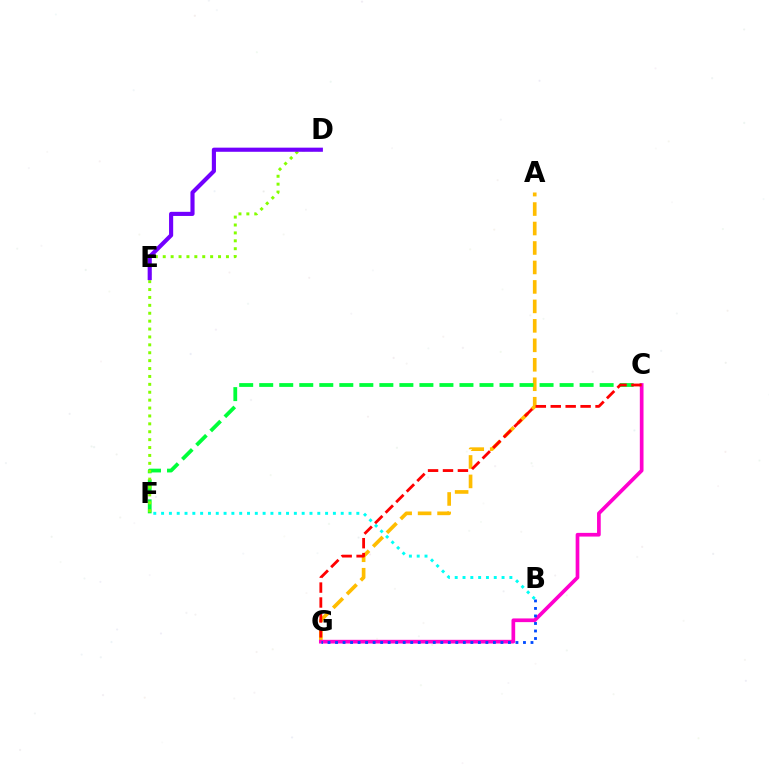{('A', 'G'): [{'color': '#ffbd00', 'line_style': 'dashed', 'thickness': 2.64}], ('C', 'F'): [{'color': '#00ff39', 'line_style': 'dashed', 'thickness': 2.72}], ('C', 'G'): [{'color': '#ff00cf', 'line_style': 'solid', 'thickness': 2.66}, {'color': '#ff0000', 'line_style': 'dashed', 'thickness': 2.03}], ('B', 'G'): [{'color': '#004bff', 'line_style': 'dotted', 'thickness': 2.04}], ('B', 'F'): [{'color': '#00fff6', 'line_style': 'dotted', 'thickness': 2.12}], ('D', 'F'): [{'color': '#84ff00', 'line_style': 'dotted', 'thickness': 2.15}], ('D', 'E'): [{'color': '#7200ff', 'line_style': 'solid', 'thickness': 2.97}]}